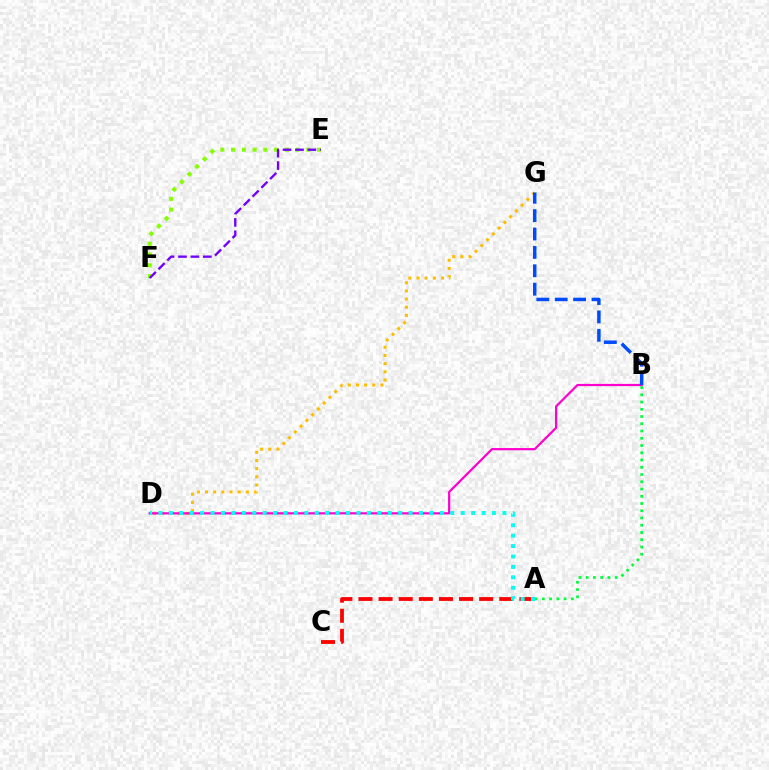{('D', 'G'): [{'color': '#ffbd00', 'line_style': 'dotted', 'thickness': 2.22}], ('E', 'F'): [{'color': '#84ff00', 'line_style': 'dotted', 'thickness': 2.92}, {'color': '#7200ff', 'line_style': 'dashed', 'thickness': 1.69}], ('B', 'D'): [{'color': '#ff00cf', 'line_style': 'solid', 'thickness': 1.59}], ('A', 'C'): [{'color': '#ff0000', 'line_style': 'dashed', 'thickness': 2.73}], ('A', 'B'): [{'color': '#00ff39', 'line_style': 'dotted', 'thickness': 1.97}], ('A', 'D'): [{'color': '#00fff6', 'line_style': 'dotted', 'thickness': 2.83}], ('B', 'G'): [{'color': '#004bff', 'line_style': 'dashed', 'thickness': 2.5}]}